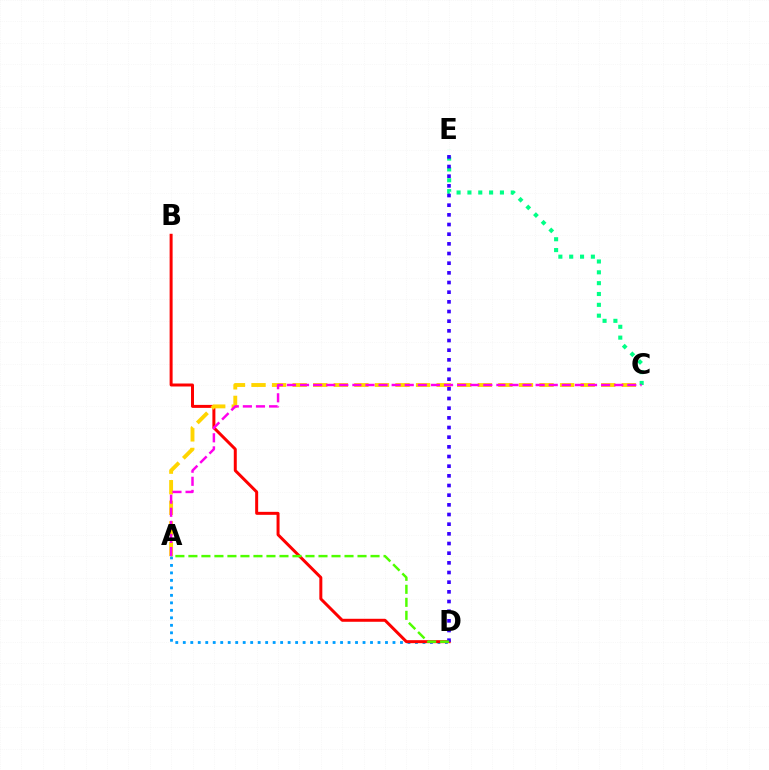{('A', 'D'): [{'color': '#009eff', 'line_style': 'dotted', 'thickness': 2.03}, {'color': '#4fff00', 'line_style': 'dashed', 'thickness': 1.77}], ('C', 'E'): [{'color': '#00ff86', 'line_style': 'dotted', 'thickness': 2.94}], ('B', 'D'): [{'color': '#ff0000', 'line_style': 'solid', 'thickness': 2.15}], ('A', 'C'): [{'color': '#ffd500', 'line_style': 'dashed', 'thickness': 2.79}, {'color': '#ff00ed', 'line_style': 'dashed', 'thickness': 1.78}], ('D', 'E'): [{'color': '#3700ff', 'line_style': 'dotted', 'thickness': 2.63}]}